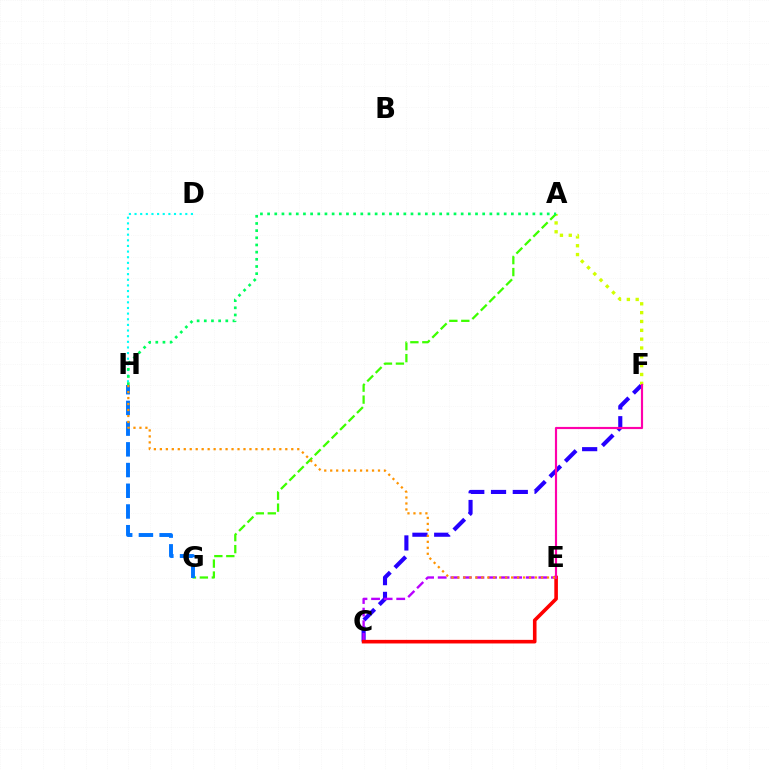{('D', 'H'): [{'color': '#00fff6', 'line_style': 'dotted', 'thickness': 1.53}], ('C', 'F'): [{'color': '#2500ff', 'line_style': 'dashed', 'thickness': 2.96}], ('C', 'E'): [{'color': '#b900ff', 'line_style': 'dashed', 'thickness': 1.71}, {'color': '#ff0000', 'line_style': 'solid', 'thickness': 2.59}], ('A', 'F'): [{'color': '#d1ff00', 'line_style': 'dotted', 'thickness': 2.4}], ('A', 'G'): [{'color': '#3dff00', 'line_style': 'dashed', 'thickness': 1.62}], ('A', 'H'): [{'color': '#00ff5c', 'line_style': 'dotted', 'thickness': 1.95}], ('G', 'H'): [{'color': '#0074ff', 'line_style': 'dashed', 'thickness': 2.81}], ('E', 'F'): [{'color': '#ff00ac', 'line_style': 'solid', 'thickness': 1.56}], ('E', 'H'): [{'color': '#ff9400', 'line_style': 'dotted', 'thickness': 1.62}]}